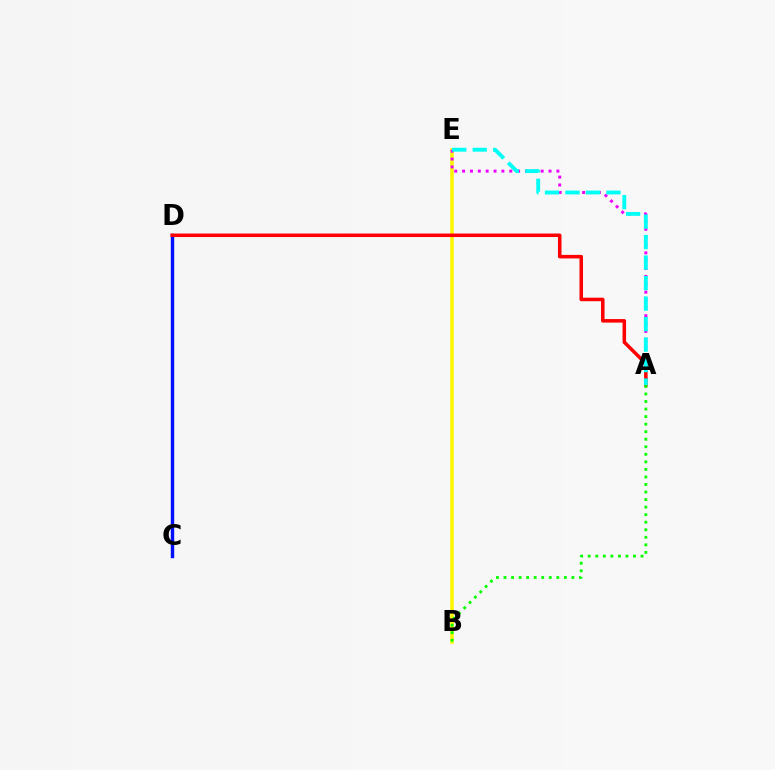{('C', 'D'): [{'color': '#0010ff', 'line_style': 'solid', 'thickness': 2.44}], ('B', 'E'): [{'color': '#fcf500', 'line_style': 'solid', 'thickness': 2.56}], ('A', 'E'): [{'color': '#ee00ff', 'line_style': 'dotted', 'thickness': 2.13}, {'color': '#00fff6', 'line_style': 'dashed', 'thickness': 2.78}], ('A', 'D'): [{'color': '#ff0000', 'line_style': 'solid', 'thickness': 2.54}], ('A', 'B'): [{'color': '#08ff00', 'line_style': 'dotted', 'thickness': 2.05}]}